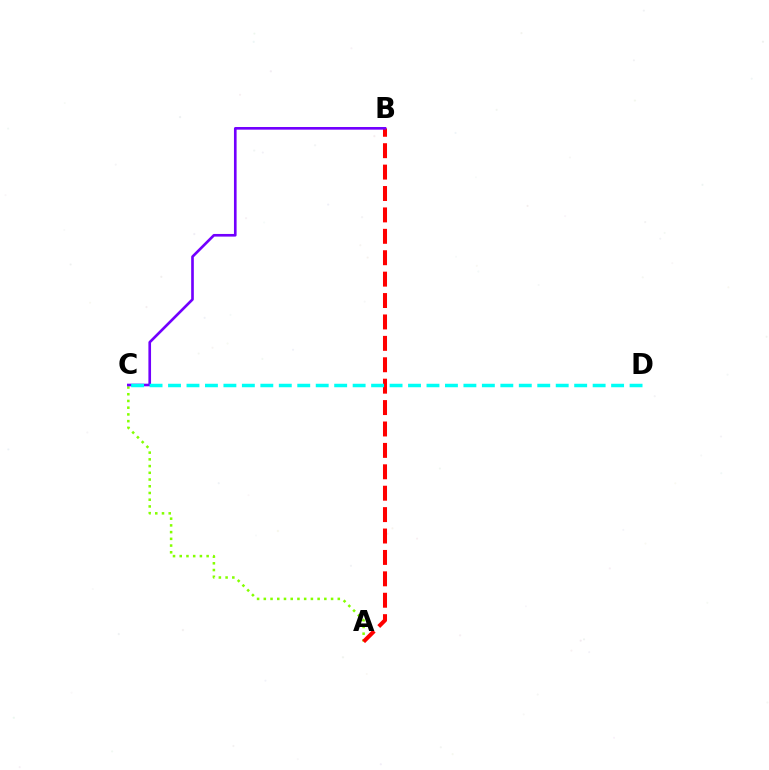{('A', 'C'): [{'color': '#84ff00', 'line_style': 'dotted', 'thickness': 1.83}], ('A', 'B'): [{'color': '#ff0000', 'line_style': 'dashed', 'thickness': 2.91}], ('B', 'C'): [{'color': '#7200ff', 'line_style': 'solid', 'thickness': 1.91}], ('C', 'D'): [{'color': '#00fff6', 'line_style': 'dashed', 'thickness': 2.51}]}